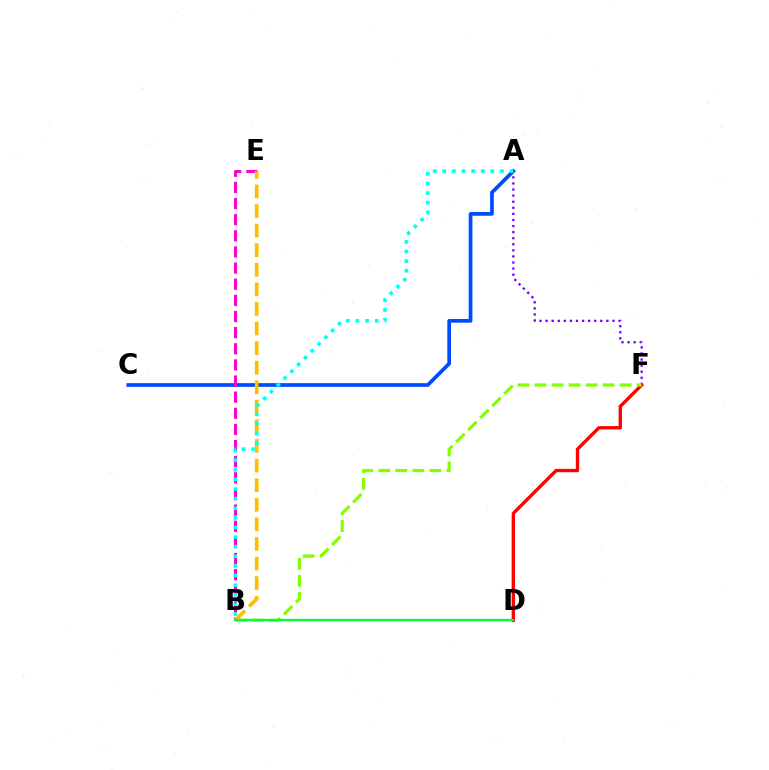{('A', 'F'): [{'color': '#7200ff', 'line_style': 'dotted', 'thickness': 1.65}], ('A', 'C'): [{'color': '#004bff', 'line_style': 'solid', 'thickness': 2.68}], ('D', 'F'): [{'color': '#ff0000', 'line_style': 'solid', 'thickness': 2.41}], ('B', 'F'): [{'color': '#84ff00', 'line_style': 'dashed', 'thickness': 2.31}], ('B', 'E'): [{'color': '#ff00cf', 'line_style': 'dashed', 'thickness': 2.19}, {'color': '#ffbd00', 'line_style': 'dashed', 'thickness': 2.66}], ('B', 'D'): [{'color': '#00ff39', 'line_style': 'solid', 'thickness': 1.67}], ('A', 'B'): [{'color': '#00fff6', 'line_style': 'dotted', 'thickness': 2.61}]}